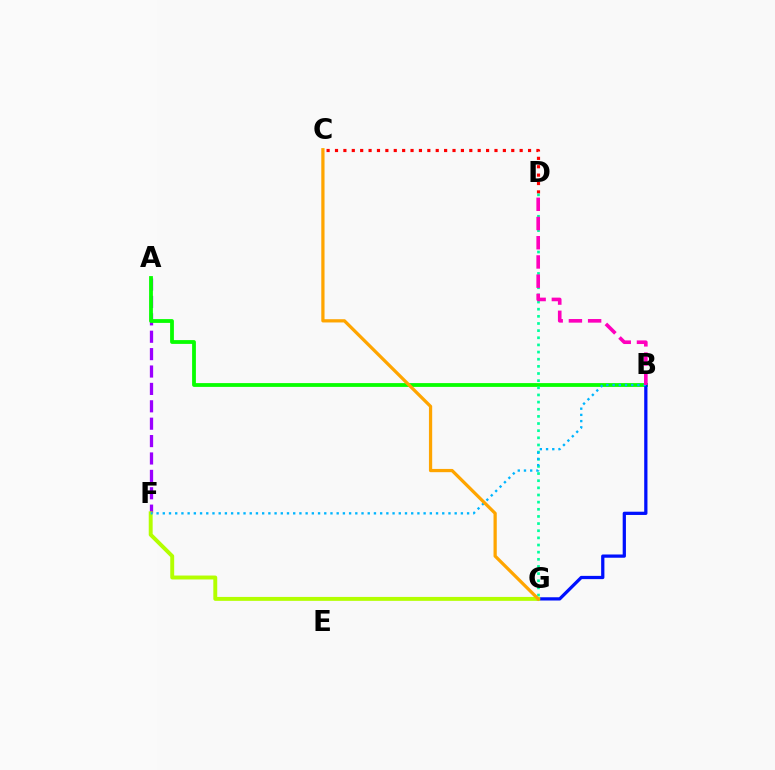{('A', 'F'): [{'color': '#9b00ff', 'line_style': 'dashed', 'thickness': 2.36}], ('A', 'B'): [{'color': '#08ff00', 'line_style': 'solid', 'thickness': 2.73}], ('C', 'D'): [{'color': '#ff0000', 'line_style': 'dotted', 'thickness': 2.28}], ('D', 'G'): [{'color': '#00ff9d', 'line_style': 'dotted', 'thickness': 1.94}], ('B', 'G'): [{'color': '#0010ff', 'line_style': 'solid', 'thickness': 2.34}], ('F', 'G'): [{'color': '#b3ff00', 'line_style': 'solid', 'thickness': 2.83}], ('B', 'F'): [{'color': '#00b5ff', 'line_style': 'dotted', 'thickness': 1.69}], ('C', 'G'): [{'color': '#ffa500', 'line_style': 'solid', 'thickness': 2.34}], ('B', 'D'): [{'color': '#ff00bd', 'line_style': 'dashed', 'thickness': 2.61}]}